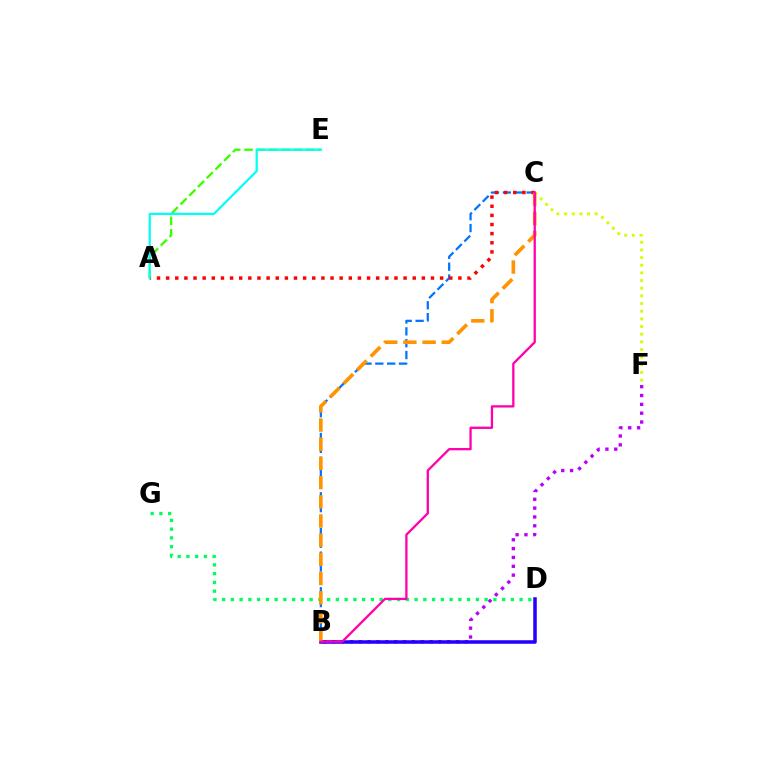{('A', 'E'): [{'color': '#3dff00', 'line_style': 'dashed', 'thickness': 1.68}, {'color': '#00fff6', 'line_style': 'solid', 'thickness': 1.61}], ('D', 'G'): [{'color': '#00ff5c', 'line_style': 'dotted', 'thickness': 2.38}], ('C', 'F'): [{'color': '#d1ff00', 'line_style': 'dotted', 'thickness': 2.08}], ('B', 'C'): [{'color': '#0074ff', 'line_style': 'dashed', 'thickness': 1.61}, {'color': '#ff9400', 'line_style': 'dashed', 'thickness': 2.61}, {'color': '#ff00ac', 'line_style': 'solid', 'thickness': 1.65}], ('A', 'C'): [{'color': '#ff0000', 'line_style': 'dotted', 'thickness': 2.48}], ('B', 'F'): [{'color': '#b900ff', 'line_style': 'dotted', 'thickness': 2.4}], ('B', 'D'): [{'color': '#2500ff', 'line_style': 'solid', 'thickness': 2.55}]}